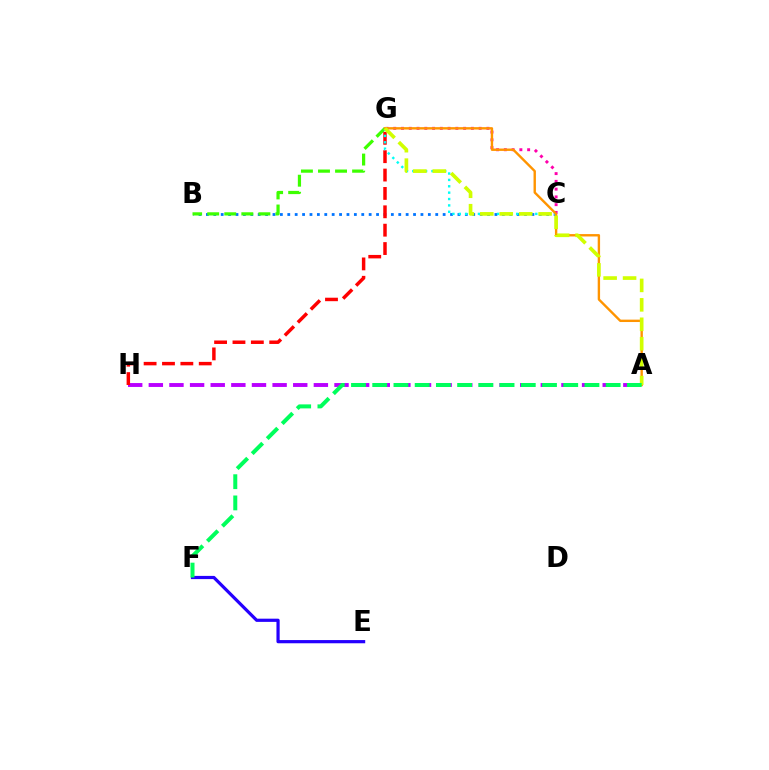{('B', 'C'): [{'color': '#0074ff', 'line_style': 'dotted', 'thickness': 2.01}], ('E', 'F'): [{'color': '#2500ff', 'line_style': 'solid', 'thickness': 2.31}], ('A', 'H'): [{'color': '#b900ff', 'line_style': 'dashed', 'thickness': 2.8}], ('C', 'G'): [{'color': '#ff00ac', 'line_style': 'dotted', 'thickness': 2.11}, {'color': '#00fff6', 'line_style': 'dotted', 'thickness': 1.73}], ('B', 'G'): [{'color': '#3dff00', 'line_style': 'dashed', 'thickness': 2.32}], ('G', 'H'): [{'color': '#ff0000', 'line_style': 'dashed', 'thickness': 2.5}], ('A', 'G'): [{'color': '#ff9400', 'line_style': 'solid', 'thickness': 1.72}, {'color': '#d1ff00', 'line_style': 'dashed', 'thickness': 2.64}], ('A', 'F'): [{'color': '#00ff5c', 'line_style': 'dashed', 'thickness': 2.88}]}